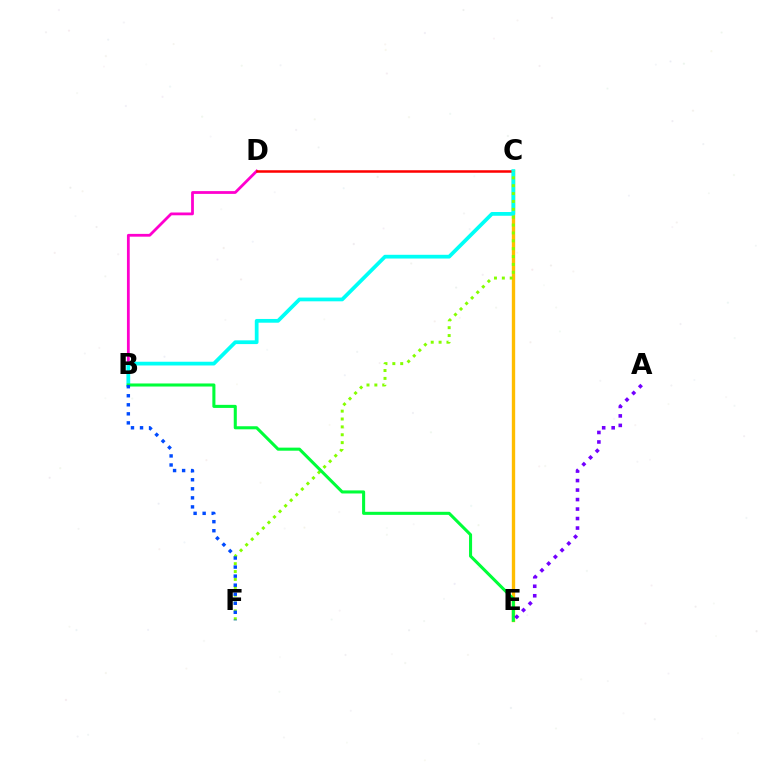{('C', 'E'): [{'color': '#ffbd00', 'line_style': 'solid', 'thickness': 2.41}], ('B', 'D'): [{'color': '#ff00cf', 'line_style': 'solid', 'thickness': 2.01}], ('C', 'D'): [{'color': '#ff0000', 'line_style': 'solid', 'thickness': 1.81}], ('B', 'C'): [{'color': '#00fff6', 'line_style': 'solid', 'thickness': 2.7}], ('C', 'F'): [{'color': '#84ff00', 'line_style': 'dotted', 'thickness': 2.14}], ('B', 'E'): [{'color': '#00ff39', 'line_style': 'solid', 'thickness': 2.21}], ('A', 'E'): [{'color': '#7200ff', 'line_style': 'dotted', 'thickness': 2.58}], ('B', 'F'): [{'color': '#004bff', 'line_style': 'dotted', 'thickness': 2.46}]}